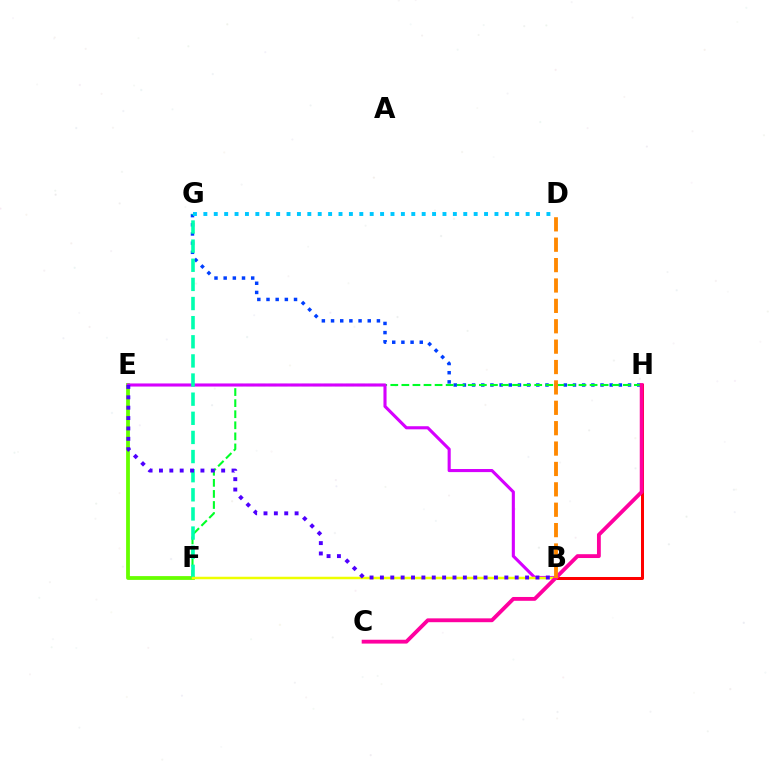{('E', 'F'): [{'color': '#66ff00', 'line_style': 'solid', 'thickness': 2.73}], ('G', 'H'): [{'color': '#003fff', 'line_style': 'dotted', 'thickness': 2.49}], ('F', 'H'): [{'color': '#00ff27', 'line_style': 'dashed', 'thickness': 1.5}], ('B', 'E'): [{'color': '#d600ff', 'line_style': 'solid', 'thickness': 2.23}, {'color': '#4f00ff', 'line_style': 'dotted', 'thickness': 2.82}], ('D', 'G'): [{'color': '#00c7ff', 'line_style': 'dotted', 'thickness': 2.82}], ('B', 'H'): [{'color': '#ff0000', 'line_style': 'solid', 'thickness': 2.16}], ('F', 'G'): [{'color': '#00ffaf', 'line_style': 'dashed', 'thickness': 2.6}], ('B', 'F'): [{'color': '#eeff00', 'line_style': 'solid', 'thickness': 1.79}], ('C', 'H'): [{'color': '#ff00a0', 'line_style': 'solid', 'thickness': 2.77}], ('B', 'D'): [{'color': '#ff8800', 'line_style': 'dashed', 'thickness': 2.77}]}